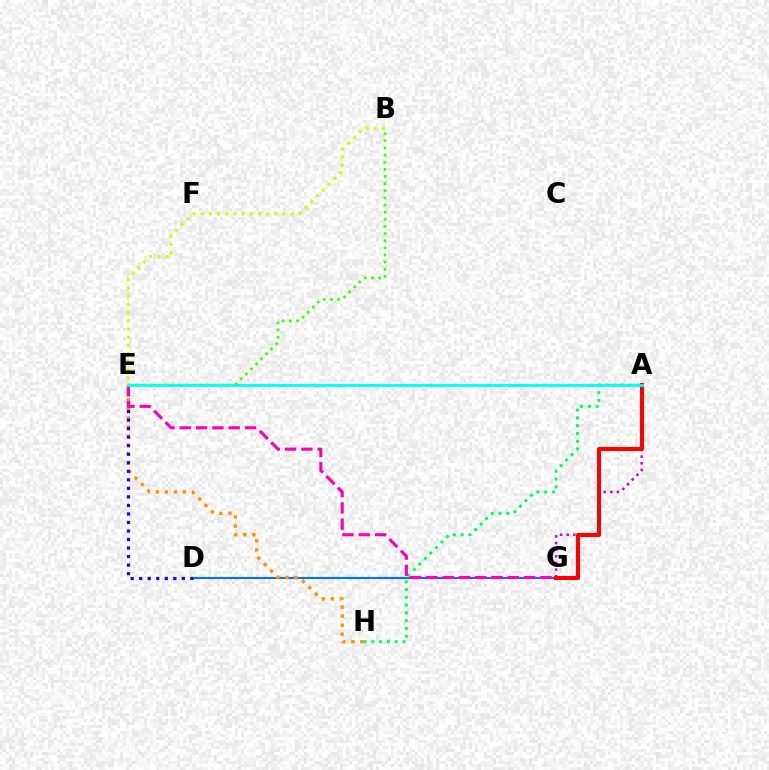{('D', 'G'): [{'color': '#0074ff', 'line_style': 'solid', 'thickness': 1.51}], ('E', 'H'): [{'color': '#ff9400', 'line_style': 'dotted', 'thickness': 2.46}], ('D', 'E'): [{'color': '#2500ff', 'line_style': 'dotted', 'thickness': 2.32}], ('A', 'H'): [{'color': '#00ff5c', 'line_style': 'dotted', 'thickness': 2.11}], ('A', 'G'): [{'color': '#b900ff', 'line_style': 'dotted', 'thickness': 1.81}, {'color': '#ff0000', 'line_style': 'solid', 'thickness': 2.92}], ('B', 'E'): [{'color': '#3dff00', 'line_style': 'dotted', 'thickness': 1.94}, {'color': '#d1ff00', 'line_style': 'dotted', 'thickness': 2.22}], ('E', 'G'): [{'color': '#ff00ac', 'line_style': 'dashed', 'thickness': 2.21}], ('A', 'E'): [{'color': '#00fff6', 'line_style': 'solid', 'thickness': 2.05}]}